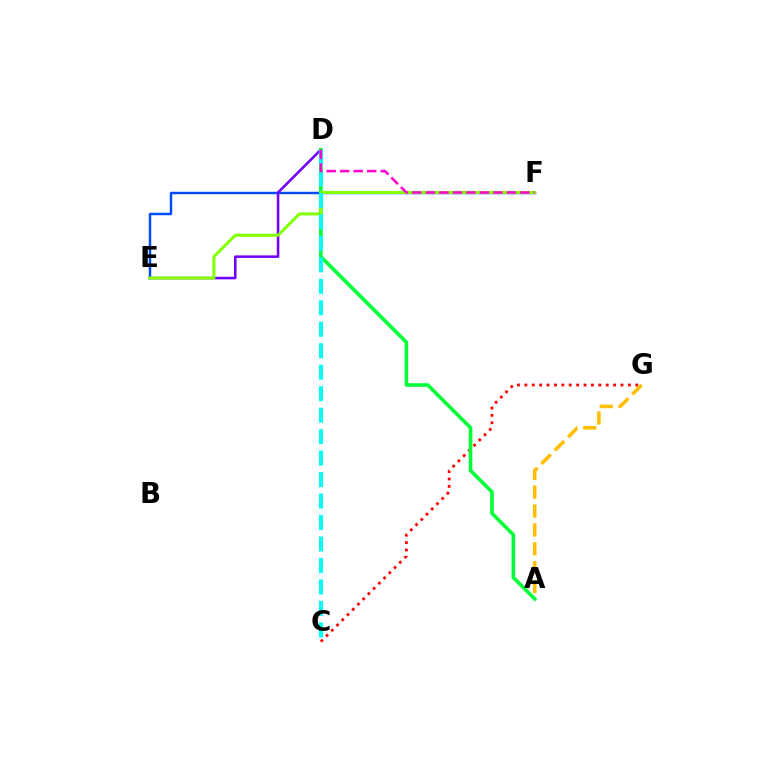{('C', 'G'): [{'color': '#ff0000', 'line_style': 'dotted', 'thickness': 2.01}], ('A', 'G'): [{'color': '#ffbd00', 'line_style': 'dashed', 'thickness': 2.57}], ('E', 'F'): [{'color': '#004bff', 'line_style': 'solid', 'thickness': 1.77}, {'color': '#84ff00', 'line_style': 'solid', 'thickness': 2.18}], ('D', 'E'): [{'color': '#7200ff', 'line_style': 'solid', 'thickness': 1.84}], ('A', 'D'): [{'color': '#00ff39', 'line_style': 'solid', 'thickness': 2.59}], ('C', 'D'): [{'color': '#00fff6', 'line_style': 'dashed', 'thickness': 2.92}], ('D', 'F'): [{'color': '#ff00cf', 'line_style': 'dashed', 'thickness': 1.84}]}